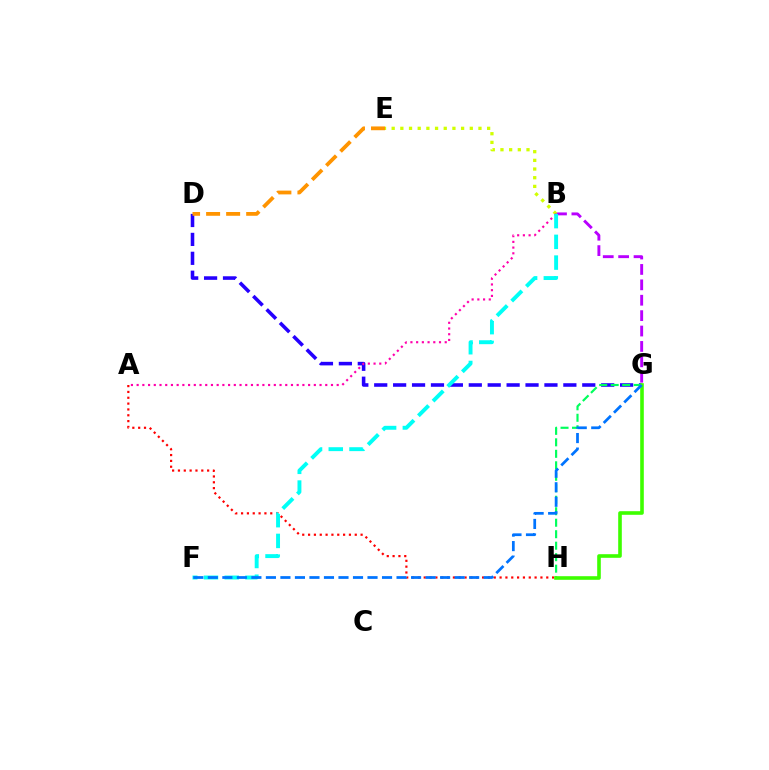{('D', 'G'): [{'color': '#2500ff', 'line_style': 'dashed', 'thickness': 2.57}], ('B', 'G'): [{'color': '#b900ff', 'line_style': 'dashed', 'thickness': 2.09}], ('A', 'H'): [{'color': '#ff0000', 'line_style': 'dotted', 'thickness': 1.59}], ('B', 'E'): [{'color': '#d1ff00', 'line_style': 'dotted', 'thickness': 2.36}], ('G', 'H'): [{'color': '#00ff5c', 'line_style': 'dashed', 'thickness': 1.56}, {'color': '#3dff00', 'line_style': 'solid', 'thickness': 2.6}], ('A', 'B'): [{'color': '#ff00ac', 'line_style': 'dotted', 'thickness': 1.55}], ('B', 'F'): [{'color': '#00fff6', 'line_style': 'dashed', 'thickness': 2.82}], ('D', 'E'): [{'color': '#ff9400', 'line_style': 'dashed', 'thickness': 2.72}], ('F', 'G'): [{'color': '#0074ff', 'line_style': 'dashed', 'thickness': 1.97}]}